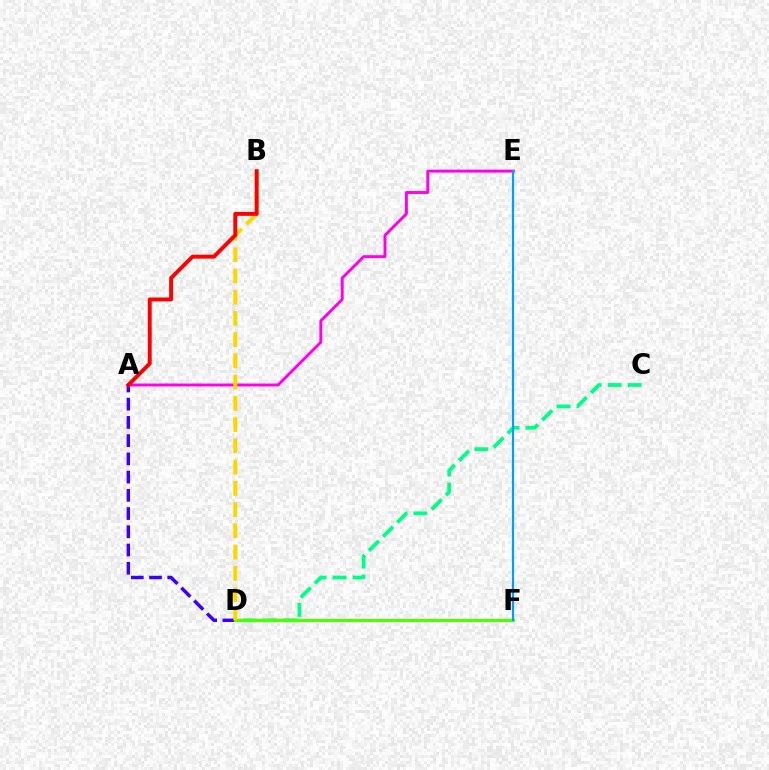{('A', 'E'): [{'color': '#ff00ed', 'line_style': 'solid', 'thickness': 2.12}], ('A', 'D'): [{'color': '#3700ff', 'line_style': 'dashed', 'thickness': 2.48}], ('C', 'D'): [{'color': '#00ff86', 'line_style': 'dashed', 'thickness': 2.72}], ('D', 'F'): [{'color': '#4fff00', 'line_style': 'solid', 'thickness': 2.22}], ('E', 'F'): [{'color': '#009eff', 'line_style': 'solid', 'thickness': 1.57}], ('B', 'D'): [{'color': '#ffd500', 'line_style': 'dashed', 'thickness': 2.89}], ('A', 'B'): [{'color': '#ff0000', 'line_style': 'solid', 'thickness': 2.84}]}